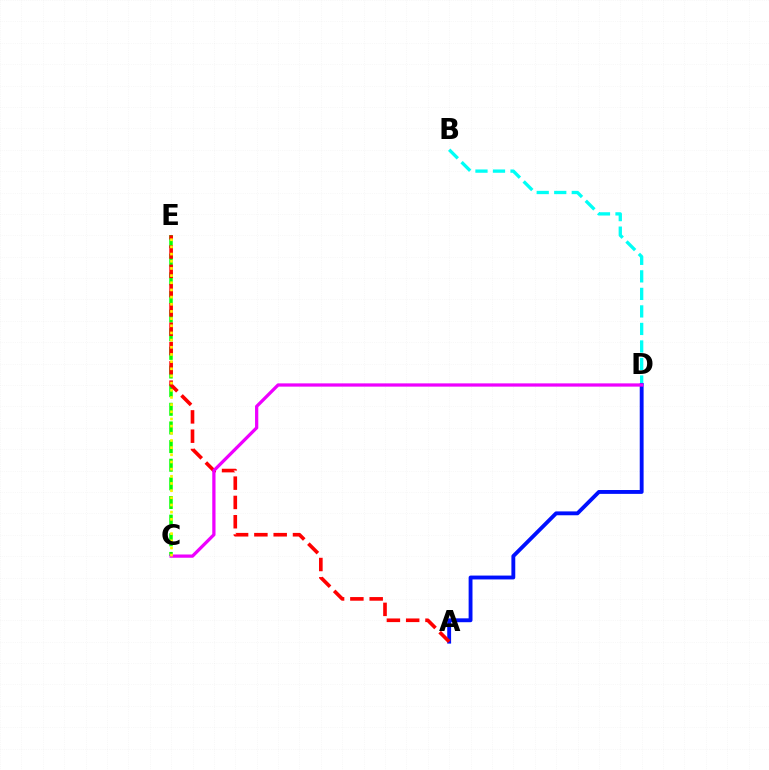{('B', 'D'): [{'color': '#00fff6', 'line_style': 'dashed', 'thickness': 2.38}], ('A', 'D'): [{'color': '#0010ff', 'line_style': 'solid', 'thickness': 2.78}], ('C', 'E'): [{'color': '#08ff00', 'line_style': 'dashed', 'thickness': 2.53}, {'color': '#fcf500', 'line_style': 'dotted', 'thickness': 1.95}], ('A', 'E'): [{'color': '#ff0000', 'line_style': 'dashed', 'thickness': 2.62}], ('C', 'D'): [{'color': '#ee00ff', 'line_style': 'solid', 'thickness': 2.34}]}